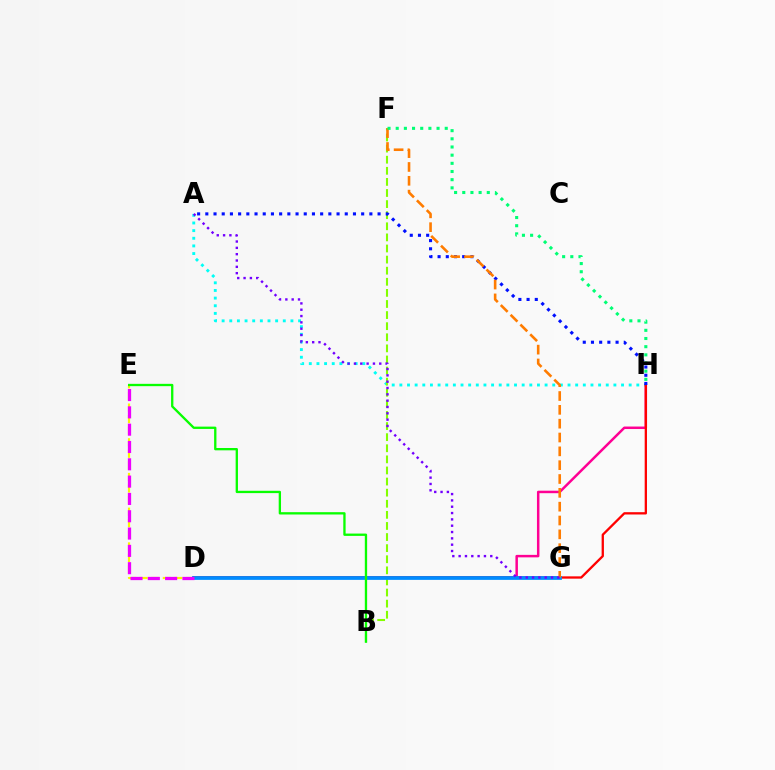{('A', 'H'): [{'color': '#00fff6', 'line_style': 'dotted', 'thickness': 2.08}, {'color': '#0010ff', 'line_style': 'dotted', 'thickness': 2.23}], ('B', 'F'): [{'color': '#84ff00', 'line_style': 'dashed', 'thickness': 1.51}], ('D', 'H'): [{'color': '#ff0094', 'line_style': 'solid', 'thickness': 1.79}, {'color': '#ff0000', 'line_style': 'solid', 'thickness': 1.66}], ('D', 'E'): [{'color': '#fcf500', 'line_style': 'dashed', 'thickness': 1.57}, {'color': '#ee00ff', 'line_style': 'dashed', 'thickness': 2.35}], ('D', 'G'): [{'color': '#008cff', 'line_style': 'solid', 'thickness': 2.7}], ('B', 'E'): [{'color': '#08ff00', 'line_style': 'solid', 'thickness': 1.67}], ('F', 'G'): [{'color': '#ff7c00', 'line_style': 'dashed', 'thickness': 1.88}], ('A', 'G'): [{'color': '#7200ff', 'line_style': 'dotted', 'thickness': 1.72}], ('F', 'H'): [{'color': '#00ff74', 'line_style': 'dotted', 'thickness': 2.22}]}